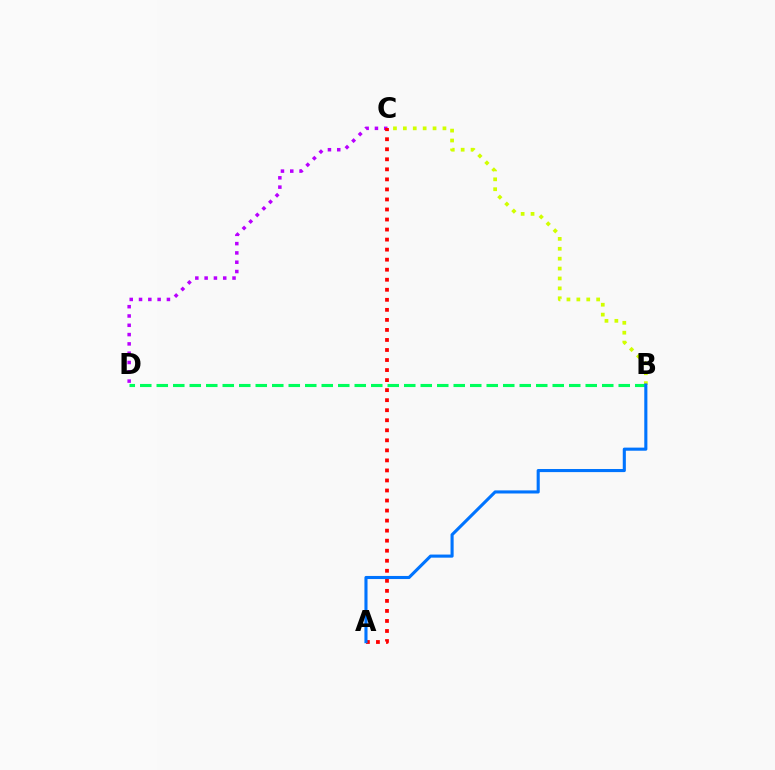{('C', 'D'): [{'color': '#b900ff', 'line_style': 'dotted', 'thickness': 2.53}], ('A', 'C'): [{'color': '#ff0000', 'line_style': 'dotted', 'thickness': 2.73}], ('B', 'C'): [{'color': '#d1ff00', 'line_style': 'dotted', 'thickness': 2.69}], ('B', 'D'): [{'color': '#00ff5c', 'line_style': 'dashed', 'thickness': 2.24}], ('A', 'B'): [{'color': '#0074ff', 'line_style': 'solid', 'thickness': 2.23}]}